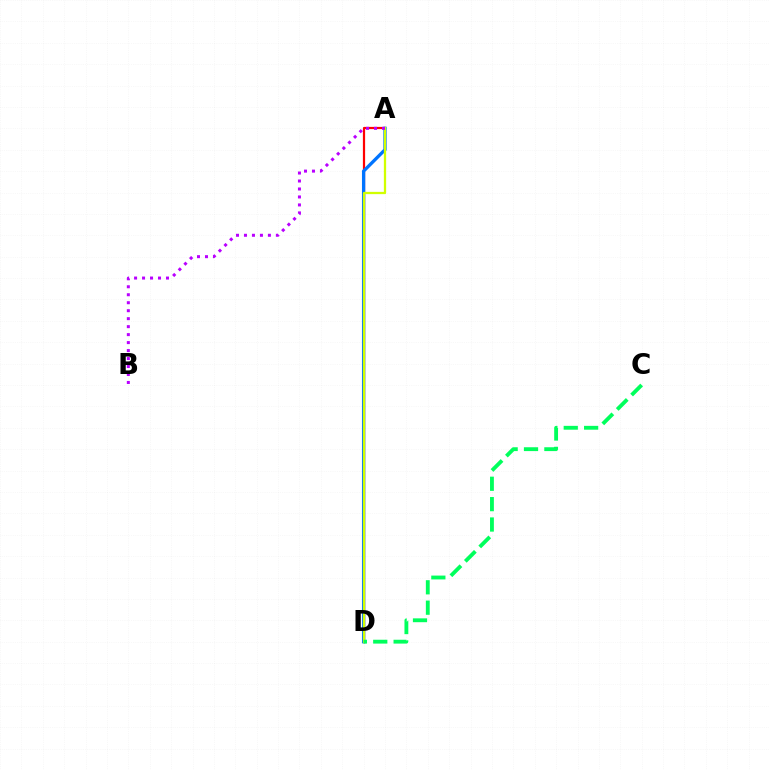{('A', 'D'): [{'color': '#ff0000', 'line_style': 'solid', 'thickness': 1.6}, {'color': '#0074ff', 'line_style': 'solid', 'thickness': 2.38}, {'color': '#d1ff00', 'line_style': 'solid', 'thickness': 1.64}], ('A', 'B'): [{'color': '#b900ff', 'line_style': 'dotted', 'thickness': 2.17}], ('C', 'D'): [{'color': '#00ff5c', 'line_style': 'dashed', 'thickness': 2.77}]}